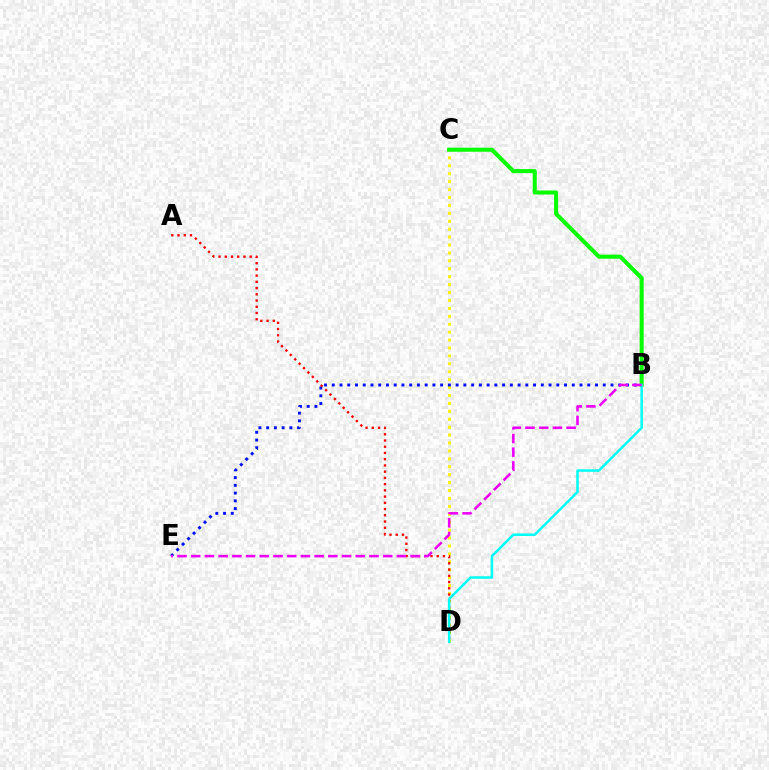{('C', 'D'): [{'color': '#fcf500', 'line_style': 'dotted', 'thickness': 2.15}], ('B', 'C'): [{'color': '#08ff00', 'line_style': 'solid', 'thickness': 2.92}], ('B', 'E'): [{'color': '#0010ff', 'line_style': 'dotted', 'thickness': 2.1}, {'color': '#ee00ff', 'line_style': 'dashed', 'thickness': 1.86}], ('A', 'D'): [{'color': '#ff0000', 'line_style': 'dotted', 'thickness': 1.69}], ('B', 'D'): [{'color': '#00fff6', 'line_style': 'solid', 'thickness': 1.82}]}